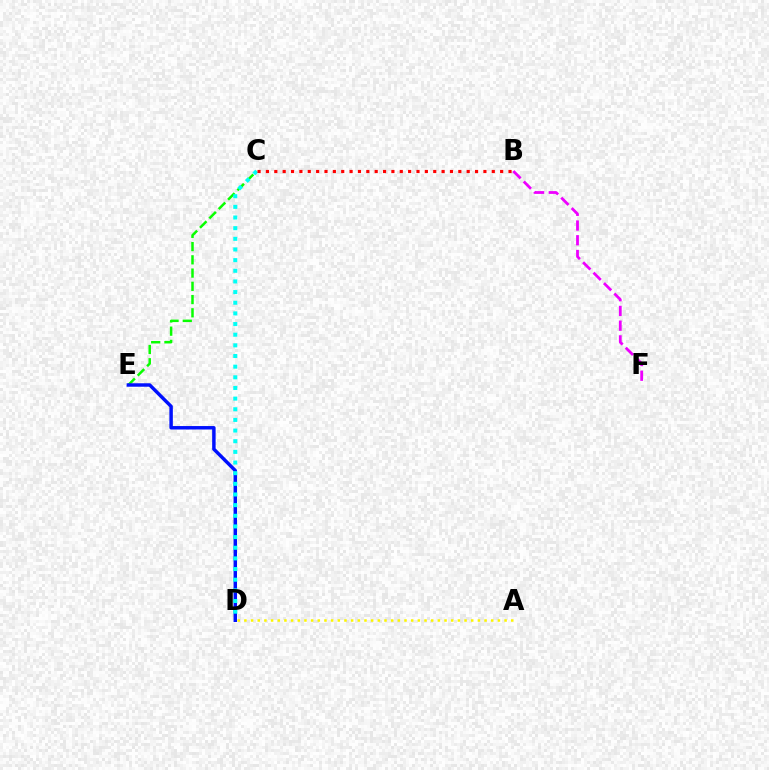{('C', 'E'): [{'color': '#08ff00', 'line_style': 'dashed', 'thickness': 1.8}], ('D', 'E'): [{'color': '#0010ff', 'line_style': 'solid', 'thickness': 2.49}], ('B', 'F'): [{'color': '#ee00ff', 'line_style': 'dashed', 'thickness': 2.0}], ('A', 'D'): [{'color': '#fcf500', 'line_style': 'dotted', 'thickness': 1.81}], ('C', 'D'): [{'color': '#00fff6', 'line_style': 'dotted', 'thickness': 2.89}], ('B', 'C'): [{'color': '#ff0000', 'line_style': 'dotted', 'thickness': 2.27}]}